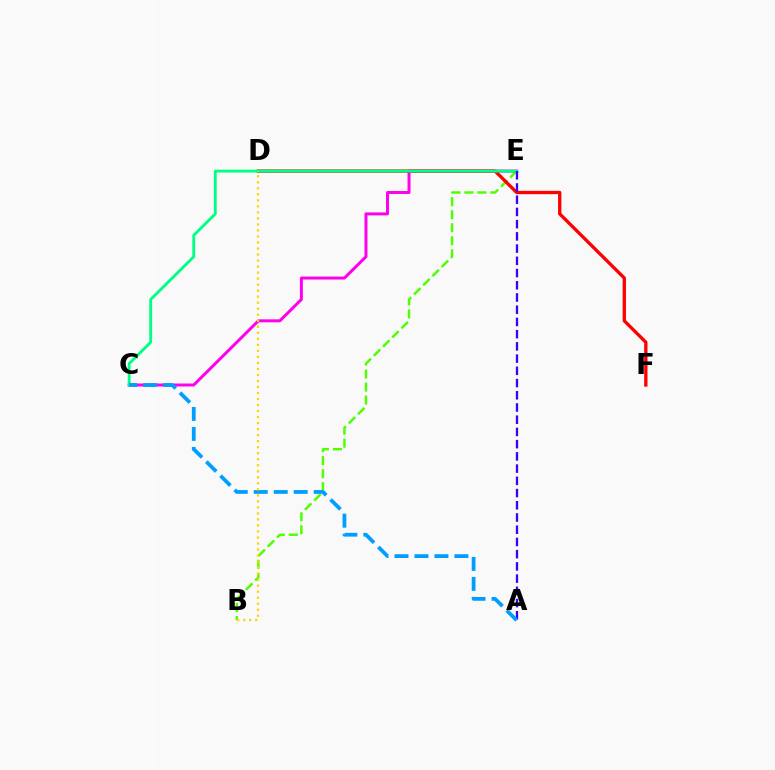{('B', 'E'): [{'color': '#4fff00', 'line_style': 'dashed', 'thickness': 1.77}], ('C', 'E'): [{'color': '#ff00ed', 'line_style': 'solid', 'thickness': 2.15}, {'color': '#00ff86', 'line_style': 'solid', 'thickness': 2.07}], ('D', 'F'): [{'color': '#ff0000', 'line_style': 'solid', 'thickness': 2.39}], ('A', 'E'): [{'color': '#3700ff', 'line_style': 'dashed', 'thickness': 1.66}], ('A', 'C'): [{'color': '#009eff', 'line_style': 'dashed', 'thickness': 2.71}], ('B', 'D'): [{'color': '#ffd500', 'line_style': 'dotted', 'thickness': 1.64}]}